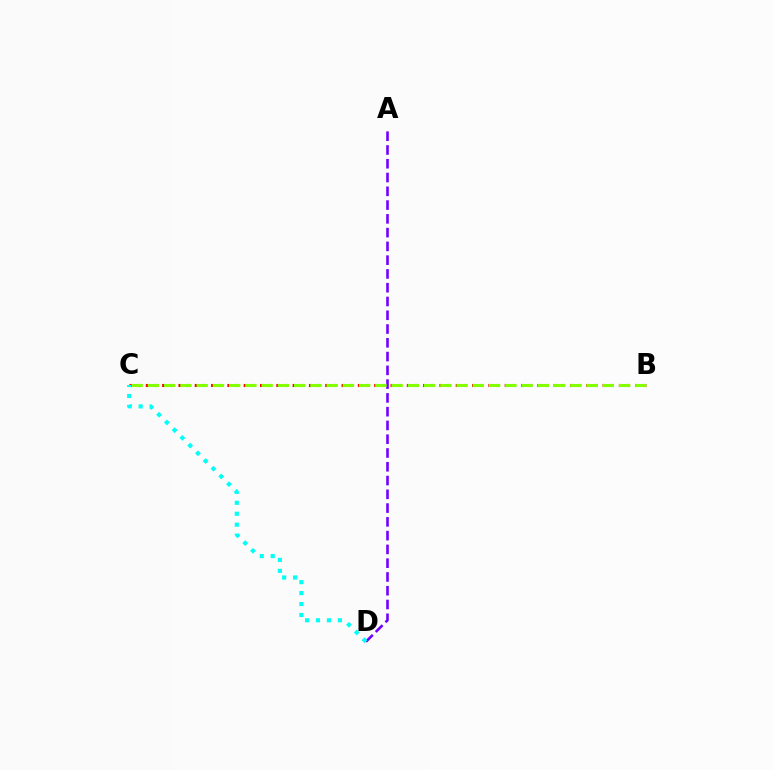{('B', 'C'): [{'color': '#ff0000', 'line_style': 'dotted', 'thickness': 2.22}, {'color': '#84ff00', 'line_style': 'dashed', 'thickness': 2.21}], ('A', 'D'): [{'color': '#7200ff', 'line_style': 'dashed', 'thickness': 1.87}], ('C', 'D'): [{'color': '#00fff6', 'line_style': 'dotted', 'thickness': 2.97}]}